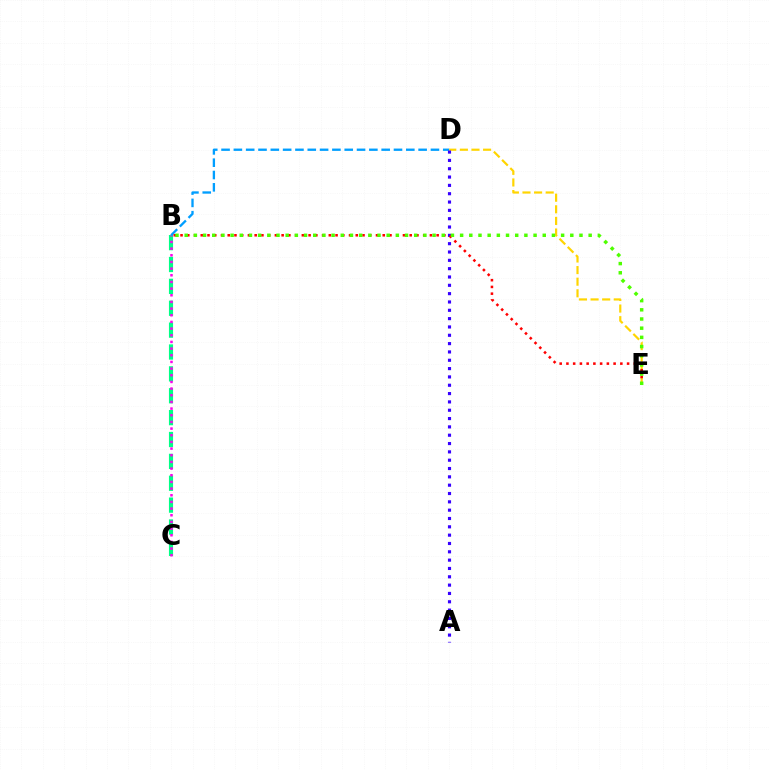{('B', 'C'): [{'color': '#00ff86', 'line_style': 'dashed', 'thickness': 2.97}, {'color': '#ff00ed', 'line_style': 'dotted', 'thickness': 1.81}], ('B', 'D'): [{'color': '#009eff', 'line_style': 'dashed', 'thickness': 1.67}], ('D', 'E'): [{'color': '#ffd500', 'line_style': 'dashed', 'thickness': 1.58}], ('A', 'D'): [{'color': '#3700ff', 'line_style': 'dotted', 'thickness': 2.26}], ('B', 'E'): [{'color': '#ff0000', 'line_style': 'dotted', 'thickness': 1.83}, {'color': '#4fff00', 'line_style': 'dotted', 'thickness': 2.49}]}